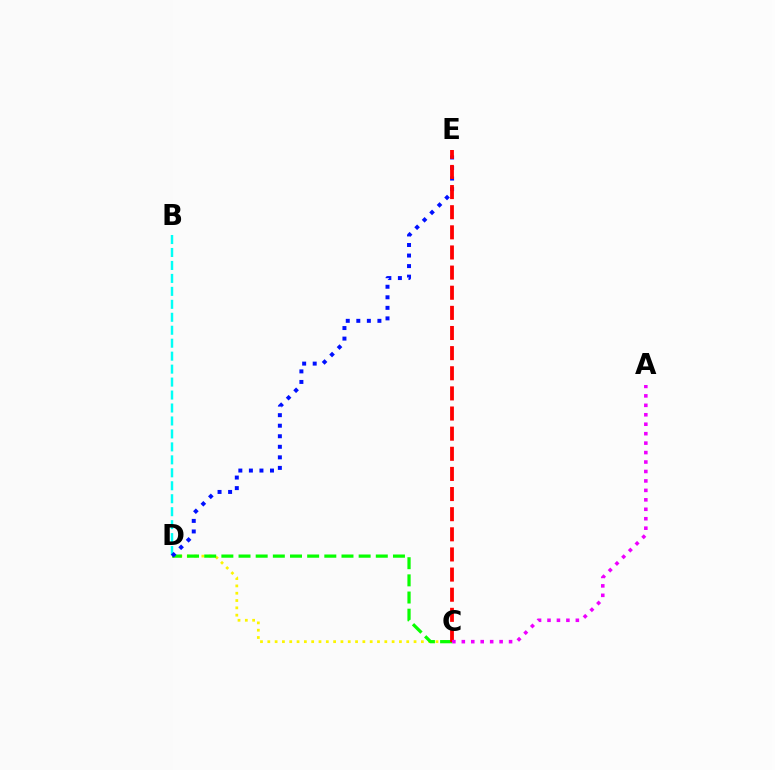{('B', 'D'): [{'color': '#00fff6', 'line_style': 'dashed', 'thickness': 1.76}], ('C', 'D'): [{'color': '#fcf500', 'line_style': 'dotted', 'thickness': 1.99}, {'color': '#08ff00', 'line_style': 'dashed', 'thickness': 2.33}], ('D', 'E'): [{'color': '#0010ff', 'line_style': 'dotted', 'thickness': 2.87}], ('C', 'E'): [{'color': '#ff0000', 'line_style': 'dashed', 'thickness': 2.73}], ('A', 'C'): [{'color': '#ee00ff', 'line_style': 'dotted', 'thickness': 2.57}]}